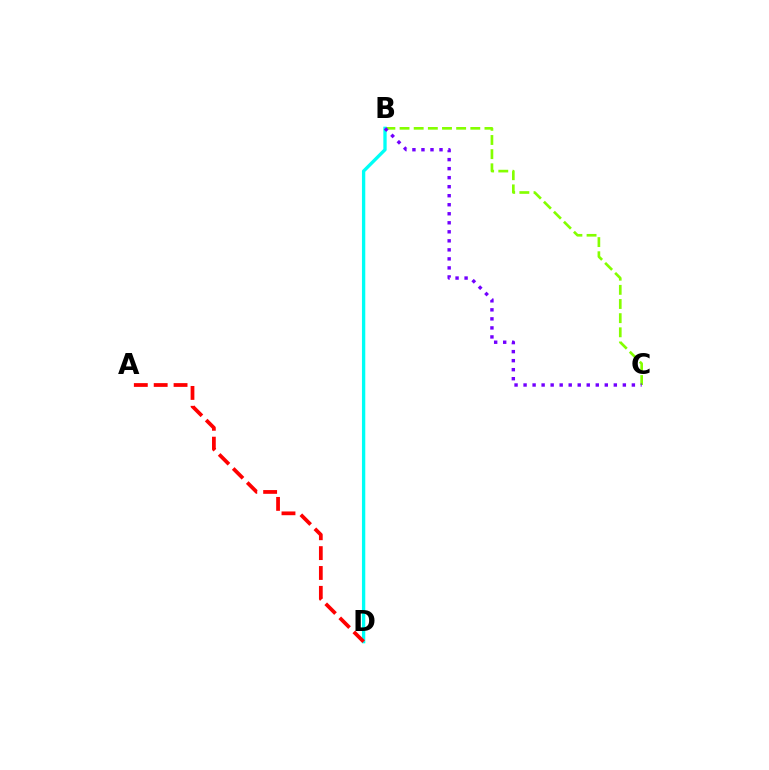{('B', 'C'): [{'color': '#84ff00', 'line_style': 'dashed', 'thickness': 1.92}, {'color': '#7200ff', 'line_style': 'dotted', 'thickness': 2.45}], ('B', 'D'): [{'color': '#00fff6', 'line_style': 'solid', 'thickness': 2.39}], ('A', 'D'): [{'color': '#ff0000', 'line_style': 'dashed', 'thickness': 2.7}]}